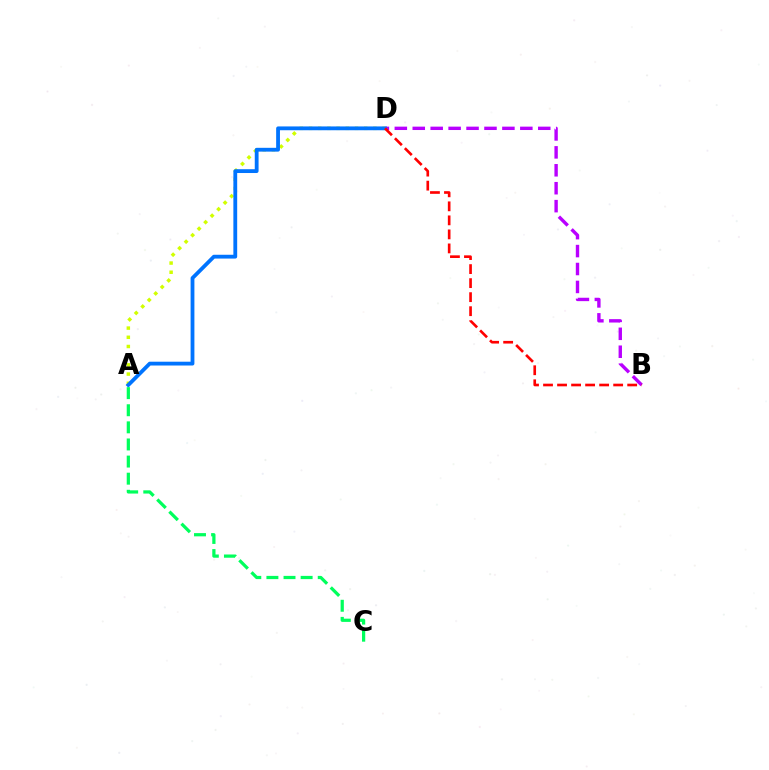{('B', 'D'): [{'color': '#b900ff', 'line_style': 'dashed', 'thickness': 2.44}, {'color': '#ff0000', 'line_style': 'dashed', 'thickness': 1.91}], ('A', 'D'): [{'color': '#d1ff00', 'line_style': 'dotted', 'thickness': 2.5}, {'color': '#0074ff', 'line_style': 'solid', 'thickness': 2.74}], ('A', 'C'): [{'color': '#00ff5c', 'line_style': 'dashed', 'thickness': 2.32}]}